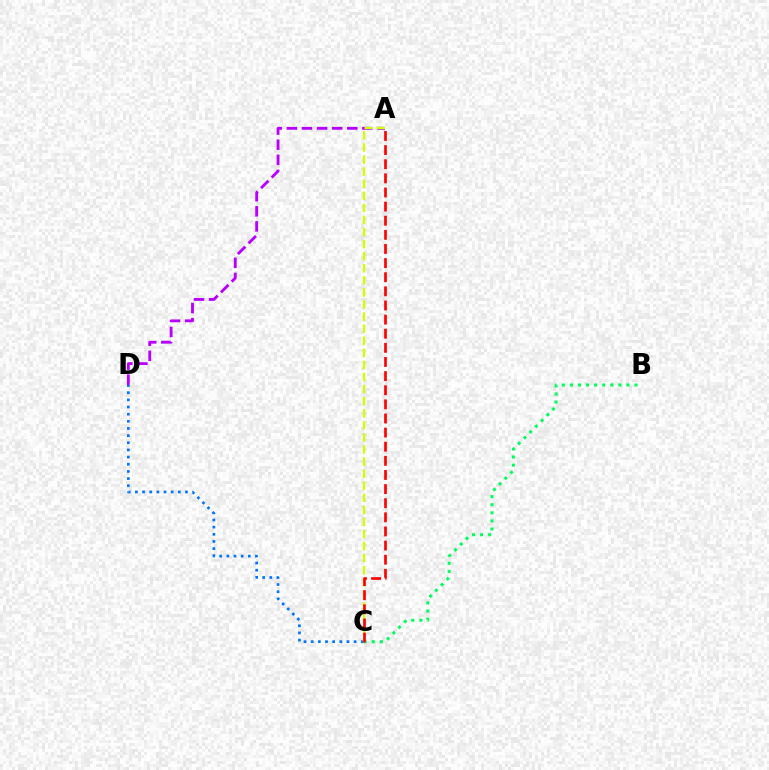{('A', 'D'): [{'color': '#b900ff', 'line_style': 'dashed', 'thickness': 2.05}], ('C', 'D'): [{'color': '#0074ff', 'line_style': 'dotted', 'thickness': 1.94}], ('A', 'C'): [{'color': '#d1ff00', 'line_style': 'dashed', 'thickness': 1.64}, {'color': '#ff0000', 'line_style': 'dashed', 'thickness': 1.92}], ('B', 'C'): [{'color': '#00ff5c', 'line_style': 'dotted', 'thickness': 2.19}]}